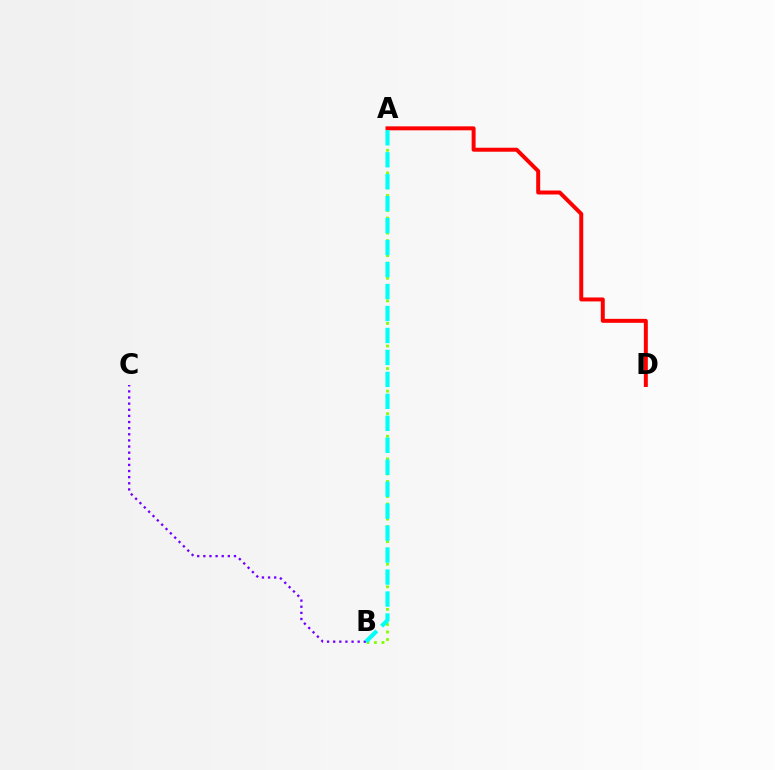{('A', 'B'): [{'color': '#84ff00', 'line_style': 'dotted', 'thickness': 2.04}, {'color': '#00fff6', 'line_style': 'dashed', 'thickness': 2.98}], ('B', 'C'): [{'color': '#7200ff', 'line_style': 'dotted', 'thickness': 1.66}], ('A', 'D'): [{'color': '#ff0000', 'line_style': 'solid', 'thickness': 2.86}]}